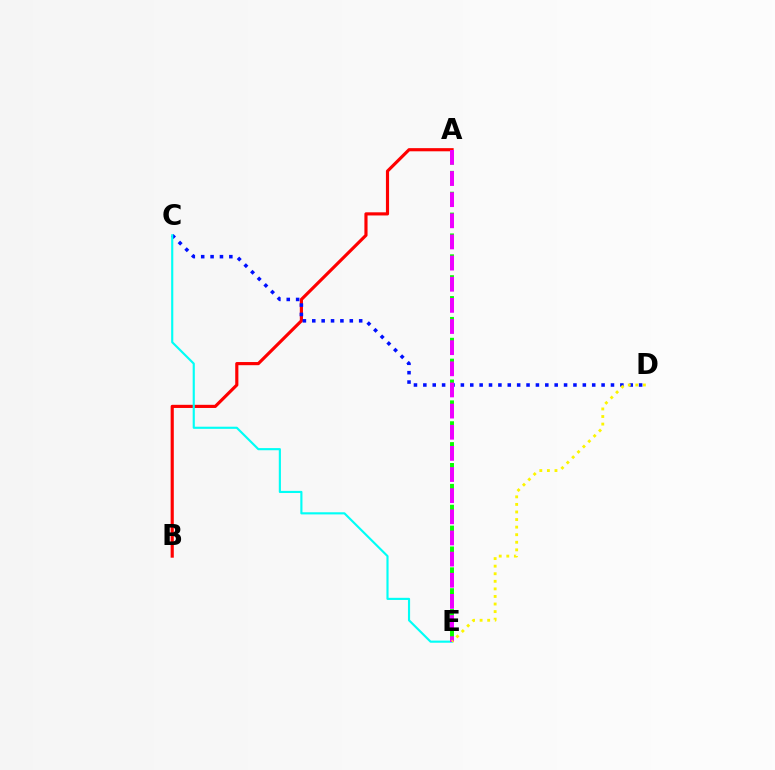{('A', 'E'): [{'color': '#08ff00', 'line_style': 'dashed', 'thickness': 2.83}, {'color': '#ee00ff', 'line_style': 'dashed', 'thickness': 2.87}], ('A', 'B'): [{'color': '#ff0000', 'line_style': 'solid', 'thickness': 2.27}], ('C', 'D'): [{'color': '#0010ff', 'line_style': 'dotted', 'thickness': 2.55}], ('C', 'E'): [{'color': '#00fff6', 'line_style': 'solid', 'thickness': 1.54}], ('D', 'E'): [{'color': '#fcf500', 'line_style': 'dotted', 'thickness': 2.06}]}